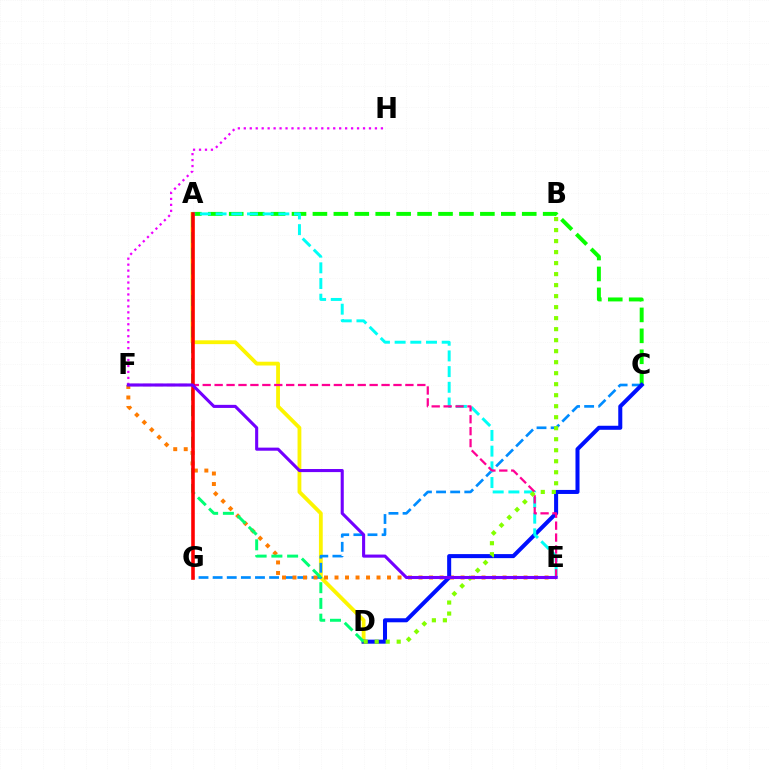{('A', 'D'): [{'color': '#fcf500', 'line_style': 'solid', 'thickness': 2.74}, {'color': '#00ff74', 'line_style': 'dashed', 'thickness': 2.14}], ('C', 'G'): [{'color': '#008cff', 'line_style': 'dashed', 'thickness': 1.92}], ('A', 'C'): [{'color': '#08ff00', 'line_style': 'dashed', 'thickness': 2.84}], ('E', 'F'): [{'color': '#ff7c00', 'line_style': 'dotted', 'thickness': 2.85}, {'color': '#ff0094', 'line_style': 'dashed', 'thickness': 1.62}, {'color': '#7200ff', 'line_style': 'solid', 'thickness': 2.22}], ('C', 'D'): [{'color': '#0010ff', 'line_style': 'solid', 'thickness': 2.9}], ('A', 'E'): [{'color': '#00fff6', 'line_style': 'dashed', 'thickness': 2.13}], ('B', 'D'): [{'color': '#84ff00', 'line_style': 'dotted', 'thickness': 2.99}], ('F', 'H'): [{'color': '#ee00ff', 'line_style': 'dotted', 'thickness': 1.62}], ('A', 'G'): [{'color': '#ff0000', 'line_style': 'solid', 'thickness': 2.57}]}